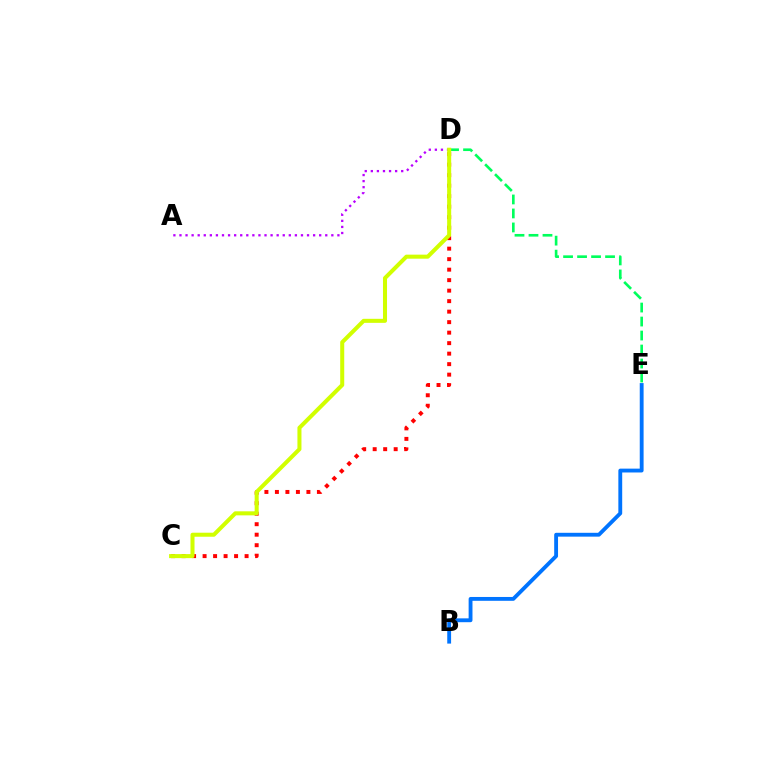{('D', 'E'): [{'color': '#00ff5c', 'line_style': 'dashed', 'thickness': 1.9}], ('C', 'D'): [{'color': '#ff0000', 'line_style': 'dotted', 'thickness': 2.85}, {'color': '#d1ff00', 'line_style': 'solid', 'thickness': 2.91}], ('A', 'D'): [{'color': '#b900ff', 'line_style': 'dotted', 'thickness': 1.65}], ('B', 'E'): [{'color': '#0074ff', 'line_style': 'solid', 'thickness': 2.77}]}